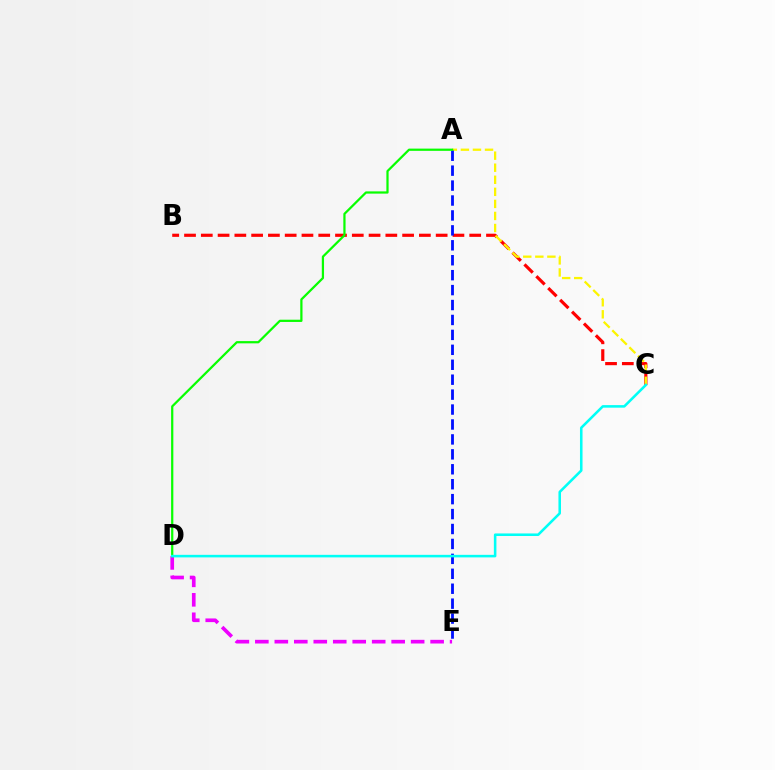{('B', 'C'): [{'color': '#ff0000', 'line_style': 'dashed', 'thickness': 2.28}], ('A', 'C'): [{'color': '#fcf500', 'line_style': 'dashed', 'thickness': 1.64}], ('D', 'E'): [{'color': '#ee00ff', 'line_style': 'dashed', 'thickness': 2.65}], ('A', 'E'): [{'color': '#0010ff', 'line_style': 'dashed', 'thickness': 2.03}], ('A', 'D'): [{'color': '#08ff00', 'line_style': 'solid', 'thickness': 1.61}], ('C', 'D'): [{'color': '#00fff6', 'line_style': 'solid', 'thickness': 1.84}]}